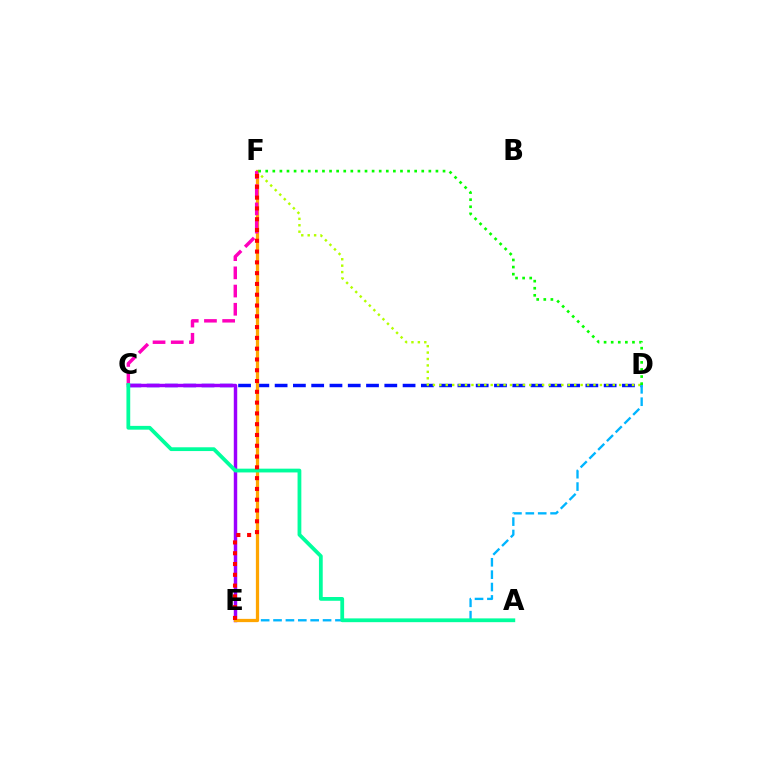{('C', 'D'): [{'color': '#0010ff', 'line_style': 'dashed', 'thickness': 2.48}], ('C', 'E'): [{'color': '#9b00ff', 'line_style': 'solid', 'thickness': 2.48}], ('D', 'F'): [{'color': '#b3ff00', 'line_style': 'dotted', 'thickness': 1.75}, {'color': '#08ff00', 'line_style': 'dotted', 'thickness': 1.93}], ('D', 'E'): [{'color': '#00b5ff', 'line_style': 'dashed', 'thickness': 1.68}], ('E', 'F'): [{'color': '#ffa500', 'line_style': 'solid', 'thickness': 2.35}, {'color': '#ff0000', 'line_style': 'dotted', 'thickness': 2.93}], ('C', 'F'): [{'color': '#ff00bd', 'line_style': 'dashed', 'thickness': 2.47}], ('A', 'C'): [{'color': '#00ff9d', 'line_style': 'solid', 'thickness': 2.72}]}